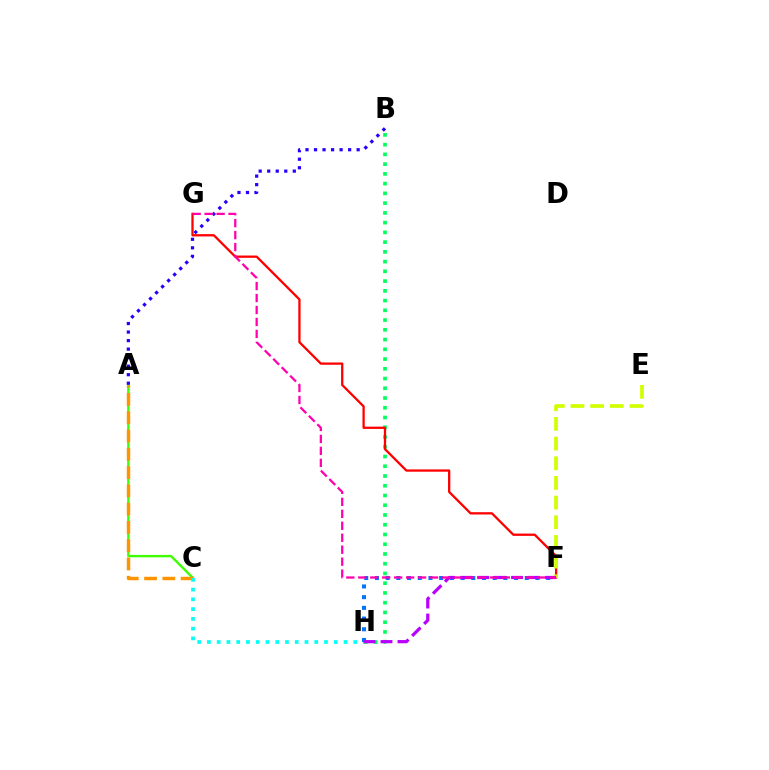{('A', 'C'): [{'color': '#3dff00', 'line_style': 'solid', 'thickness': 1.72}, {'color': '#ff9400', 'line_style': 'dashed', 'thickness': 2.48}], ('C', 'H'): [{'color': '#00fff6', 'line_style': 'dotted', 'thickness': 2.65}], ('A', 'B'): [{'color': '#2500ff', 'line_style': 'dotted', 'thickness': 2.32}], ('F', 'H'): [{'color': '#0074ff', 'line_style': 'dotted', 'thickness': 2.91}, {'color': '#b900ff', 'line_style': 'dashed', 'thickness': 2.3}], ('B', 'H'): [{'color': '#00ff5c', 'line_style': 'dotted', 'thickness': 2.65}], ('F', 'G'): [{'color': '#ff0000', 'line_style': 'solid', 'thickness': 1.65}, {'color': '#ff00ac', 'line_style': 'dashed', 'thickness': 1.63}], ('E', 'F'): [{'color': '#d1ff00', 'line_style': 'dashed', 'thickness': 2.67}]}